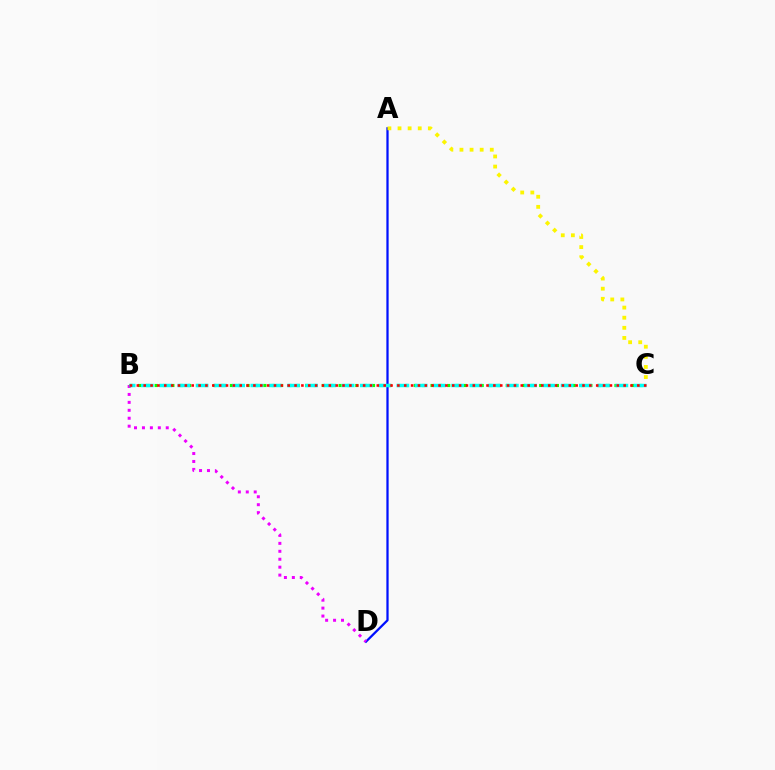{('A', 'D'): [{'color': '#0010ff', 'line_style': 'solid', 'thickness': 1.62}], ('B', 'D'): [{'color': '#ee00ff', 'line_style': 'dotted', 'thickness': 2.16}], ('B', 'C'): [{'color': '#08ff00', 'line_style': 'dotted', 'thickness': 2.27}, {'color': '#00fff6', 'line_style': 'dashed', 'thickness': 2.48}, {'color': '#ff0000', 'line_style': 'dotted', 'thickness': 1.86}], ('A', 'C'): [{'color': '#fcf500', 'line_style': 'dotted', 'thickness': 2.75}]}